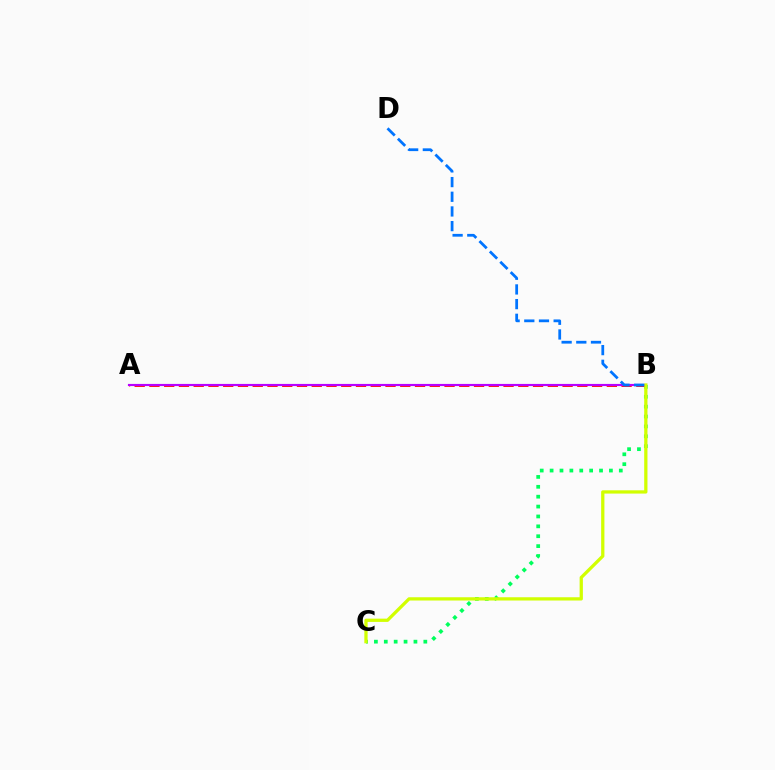{('B', 'C'): [{'color': '#00ff5c', 'line_style': 'dotted', 'thickness': 2.69}, {'color': '#d1ff00', 'line_style': 'solid', 'thickness': 2.35}], ('A', 'B'): [{'color': '#ff0000', 'line_style': 'dashed', 'thickness': 2.0}, {'color': '#b900ff', 'line_style': 'solid', 'thickness': 1.55}], ('B', 'D'): [{'color': '#0074ff', 'line_style': 'dashed', 'thickness': 1.99}]}